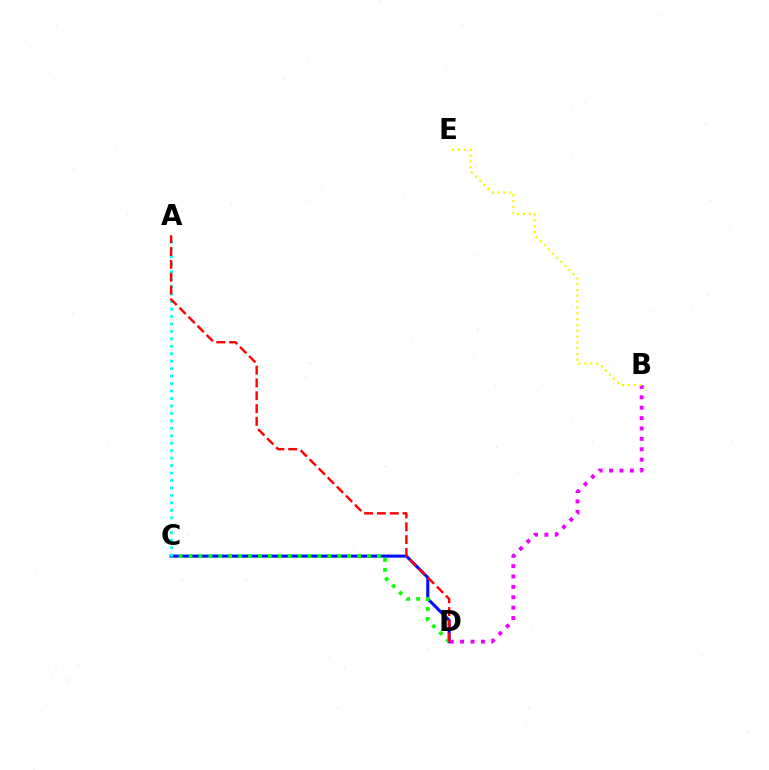{('C', 'D'): [{'color': '#0010ff', 'line_style': 'solid', 'thickness': 2.22}, {'color': '#08ff00', 'line_style': 'dotted', 'thickness': 2.69}], ('B', 'D'): [{'color': '#ee00ff', 'line_style': 'dotted', 'thickness': 2.82}], ('B', 'E'): [{'color': '#fcf500', 'line_style': 'dotted', 'thickness': 1.58}], ('A', 'C'): [{'color': '#00fff6', 'line_style': 'dotted', 'thickness': 2.03}], ('A', 'D'): [{'color': '#ff0000', 'line_style': 'dashed', 'thickness': 1.74}]}